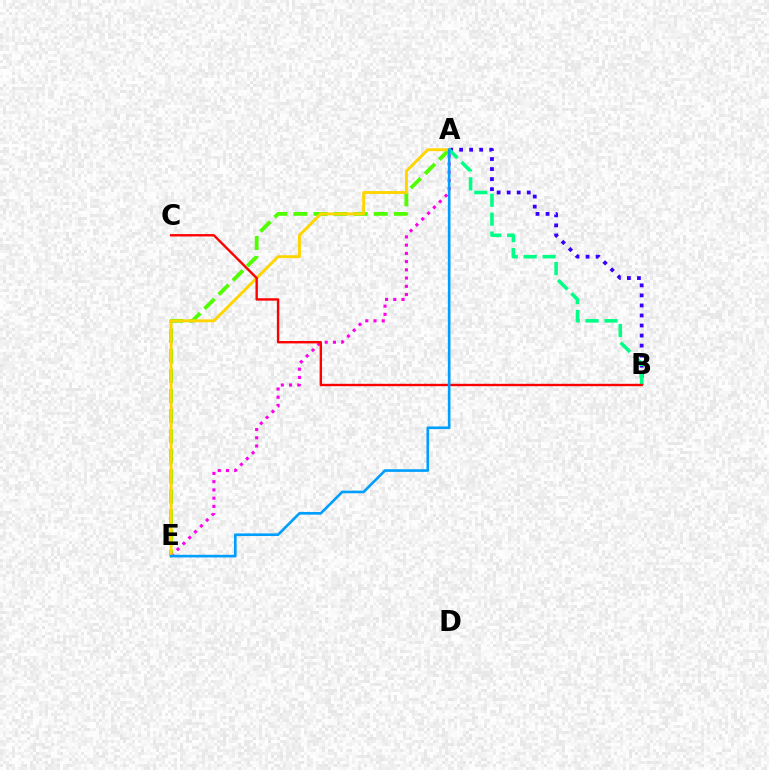{('A', 'E'): [{'color': '#4fff00', 'line_style': 'dashed', 'thickness': 2.73}, {'color': '#ff00ed', 'line_style': 'dotted', 'thickness': 2.24}, {'color': '#ffd500', 'line_style': 'solid', 'thickness': 2.09}, {'color': '#009eff', 'line_style': 'solid', 'thickness': 1.9}], ('A', 'B'): [{'color': '#3700ff', 'line_style': 'dotted', 'thickness': 2.73}, {'color': '#00ff86', 'line_style': 'dashed', 'thickness': 2.57}], ('B', 'C'): [{'color': '#ff0000', 'line_style': 'solid', 'thickness': 1.72}]}